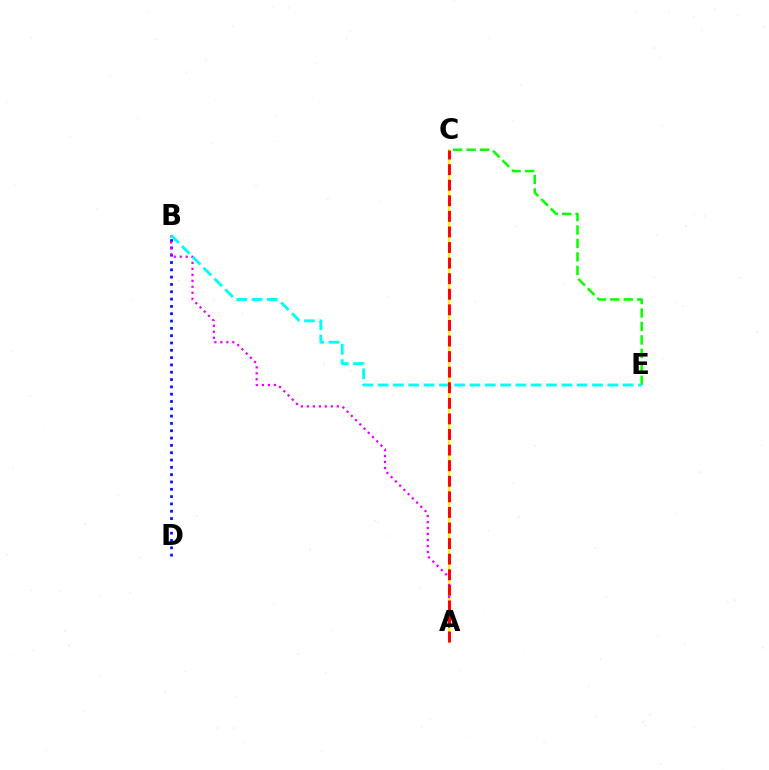{('B', 'D'): [{'color': '#0010ff', 'line_style': 'dotted', 'thickness': 1.99}], ('A', 'C'): [{'color': '#fcf500', 'line_style': 'solid', 'thickness': 1.53}, {'color': '#ff0000', 'line_style': 'dashed', 'thickness': 2.12}], ('C', 'E'): [{'color': '#08ff00', 'line_style': 'dashed', 'thickness': 1.83}], ('A', 'B'): [{'color': '#ee00ff', 'line_style': 'dotted', 'thickness': 1.63}], ('B', 'E'): [{'color': '#00fff6', 'line_style': 'dashed', 'thickness': 2.08}]}